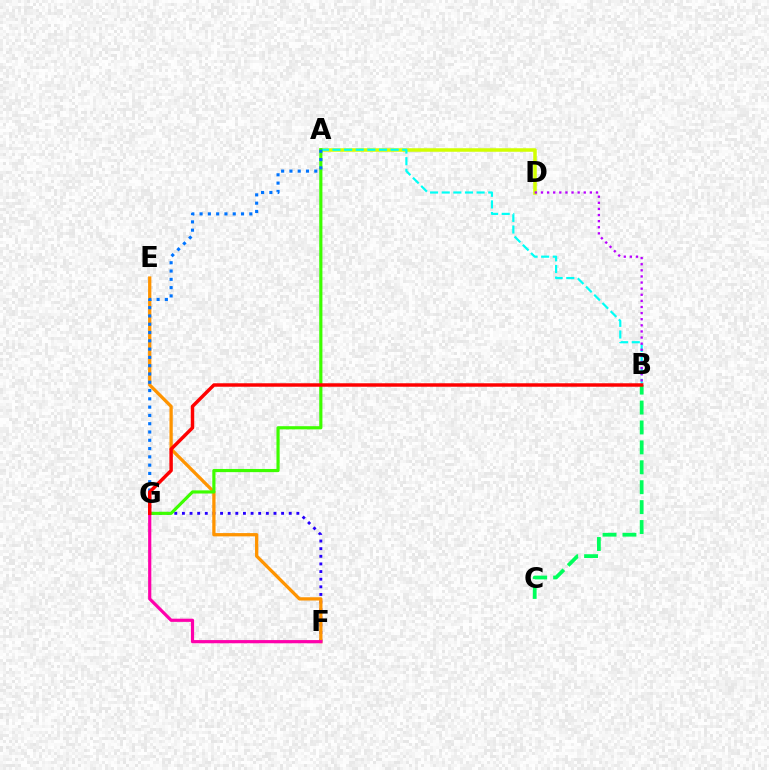{('B', 'C'): [{'color': '#00ff5c', 'line_style': 'dashed', 'thickness': 2.71}], ('F', 'G'): [{'color': '#2500ff', 'line_style': 'dotted', 'thickness': 2.07}, {'color': '#ff00ac', 'line_style': 'solid', 'thickness': 2.29}], ('A', 'D'): [{'color': '#d1ff00', 'line_style': 'solid', 'thickness': 2.53}], ('E', 'F'): [{'color': '#ff9400', 'line_style': 'solid', 'thickness': 2.36}], ('A', 'B'): [{'color': '#00fff6', 'line_style': 'dashed', 'thickness': 1.58}], ('B', 'D'): [{'color': '#b900ff', 'line_style': 'dotted', 'thickness': 1.66}], ('A', 'G'): [{'color': '#3dff00', 'line_style': 'solid', 'thickness': 2.28}, {'color': '#0074ff', 'line_style': 'dotted', 'thickness': 2.25}], ('B', 'G'): [{'color': '#ff0000', 'line_style': 'solid', 'thickness': 2.49}]}